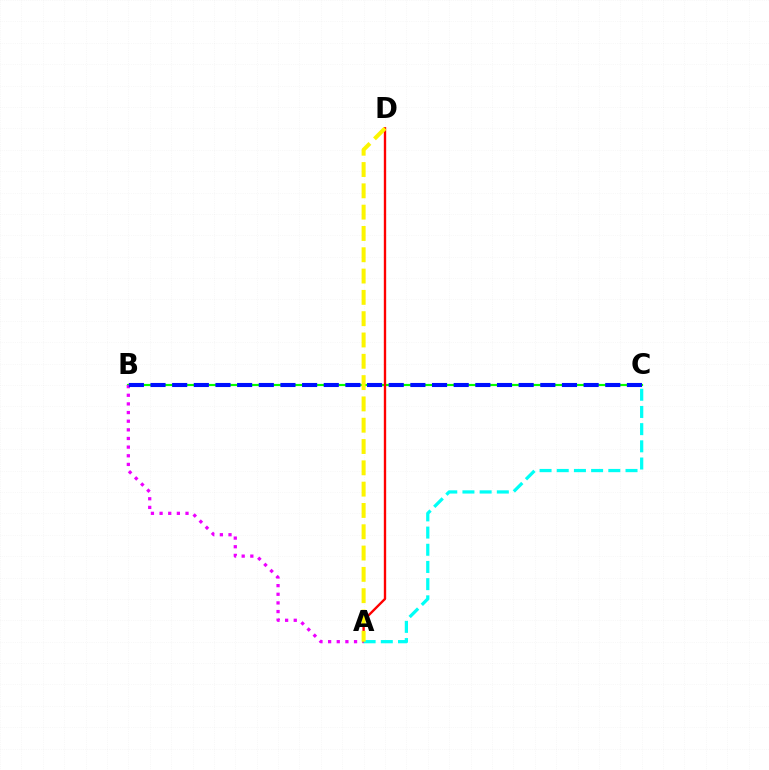{('B', 'C'): [{'color': '#08ff00', 'line_style': 'solid', 'thickness': 1.56}, {'color': '#0010ff', 'line_style': 'dashed', 'thickness': 2.94}], ('A', 'D'): [{'color': '#ff0000', 'line_style': 'solid', 'thickness': 1.7}, {'color': '#fcf500', 'line_style': 'dashed', 'thickness': 2.89}], ('A', 'B'): [{'color': '#ee00ff', 'line_style': 'dotted', 'thickness': 2.35}], ('A', 'C'): [{'color': '#00fff6', 'line_style': 'dashed', 'thickness': 2.34}]}